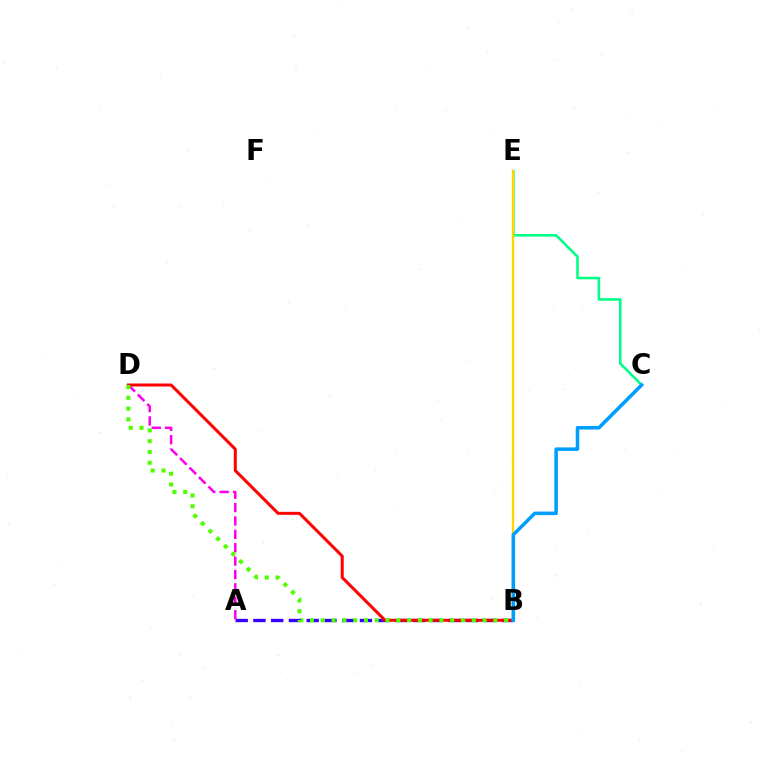{('C', 'E'): [{'color': '#00ff86', 'line_style': 'solid', 'thickness': 1.84}], ('A', 'B'): [{'color': '#3700ff', 'line_style': 'dashed', 'thickness': 2.41}], ('A', 'D'): [{'color': '#ff00ed', 'line_style': 'dashed', 'thickness': 1.82}], ('B', 'D'): [{'color': '#ff0000', 'line_style': 'solid', 'thickness': 2.17}, {'color': '#4fff00', 'line_style': 'dotted', 'thickness': 2.93}], ('B', 'E'): [{'color': '#ffd500', 'line_style': 'solid', 'thickness': 1.7}], ('B', 'C'): [{'color': '#009eff', 'line_style': 'solid', 'thickness': 2.54}]}